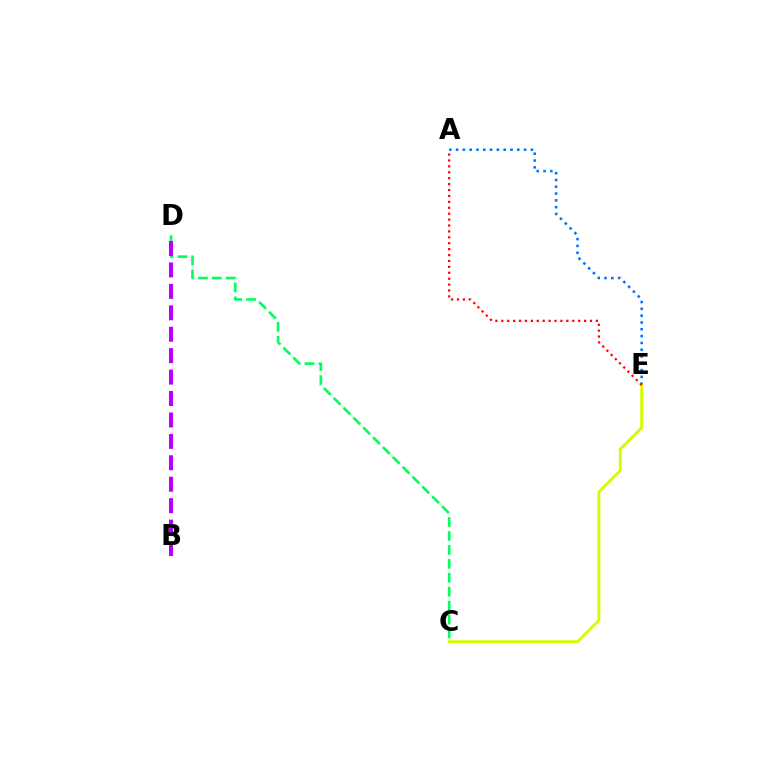{('A', 'E'): [{'color': '#0074ff', 'line_style': 'dotted', 'thickness': 1.85}, {'color': '#ff0000', 'line_style': 'dotted', 'thickness': 1.61}], ('C', 'E'): [{'color': '#d1ff00', 'line_style': 'solid', 'thickness': 2.07}], ('C', 'D'): [{'color': '#00ff5c', 'line_style': 'dashed', 'thickness': 1.89}], ('B', 'D'): [{'color': '#b900ff', 'line_style': 'dashed', 'thickness': 2.91}]}